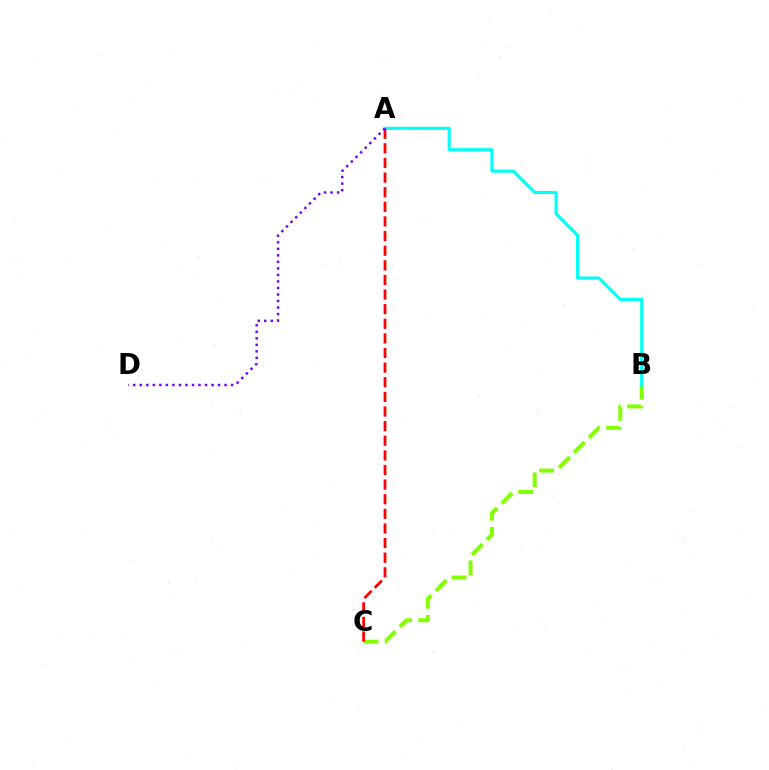{('B', 'C'): [{'color': '#84ff00', 'line_style': 'dashed', 'thickness': 2.88}], ('A', 'B'): [{'color': '#00fff6', 'line_style': 'solid', 'thickness': 2.24}], ('A', 'C'): [{'color': '#ff0000', 'line_style': 'dashed', 'thickness': 1.99}], ('A', 'D'): [{'color': '#7200ff', 'line_style': 'dotted', 'thickness': 1.77}]}